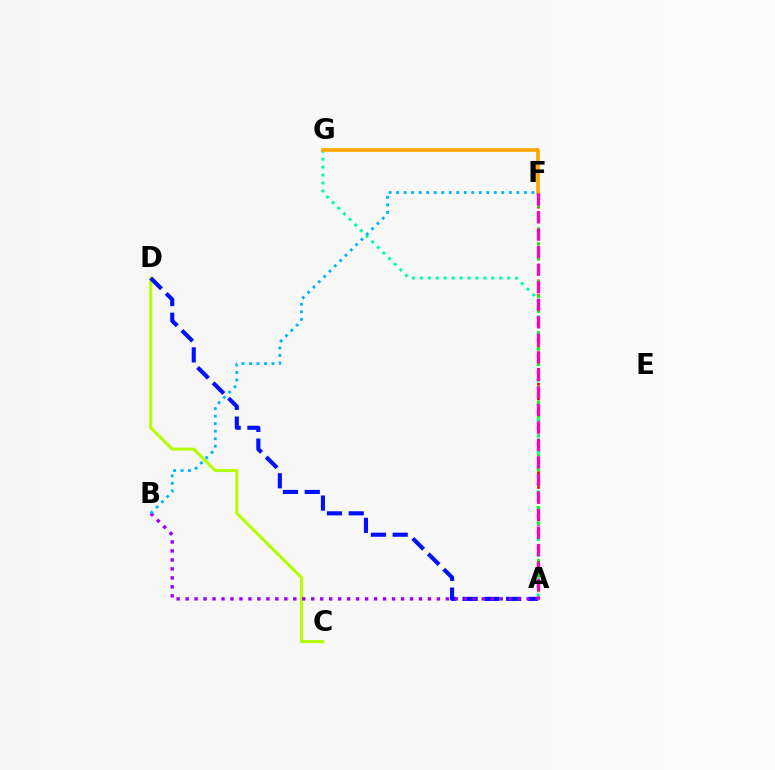{('C', 'D'): [{'color': '#b3ff00', 'line_style': 'solid', 'thickness': 2.18}], ('A', 'F'): [{'color': '#ff0000', 'line_style': 'dotted', 'thickness': 2.0}, {'color': '#08ff00', 'line_style': 'dotted', 'thickness': 2.05}, {'color': '#ff00bd', 'line_style': 'dashed', 'thickness': 2.38}], ('A', 'G'): [{'color': '#00ff9d', 'line_style': 'dotted', 'thickness': 2.16}], ('A', 'D'): [{'color': '#0010ff', 'line_style': 'dashed', 'thickness': 2.96}], ('F', 'G'): [{'color': '#ffa500', 'line_style': 'solid', 'thickness': 2.63}], ('A', 'B'): [{'color': '#9b00ff', 'line_style': 'dotted', 'thickness': 2.44}], ('B', 'F'): [{'color': '#00b5ff', 'line_style': 'dotted', 'thickness': 2.04}]}